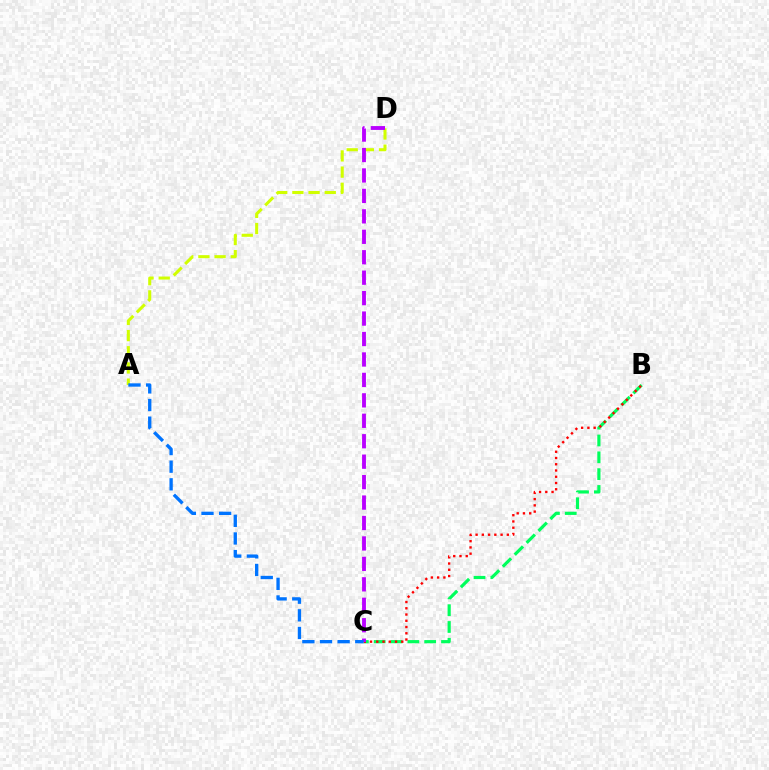{('B', 'C'): [{'color': '#00ff5c', 'line_style': 'dashed', 'thickness': 2.29}, {'color': '#ff0000', 'line_style': 'dotted', 'thickness': 1.7}], ('A', 'D'): [{'color': '#d1ff00', 'line_style': 'dashed', 'thickness': 2.2}], ('C', 'D'): [{'color': '#b900ff', 'line_style': 'dashed', 'thickness': 2.78}], ('A', 'C'): [{'color': '#0074ff', 'line_style': 'dashed', 'thickness': 2.4}]}